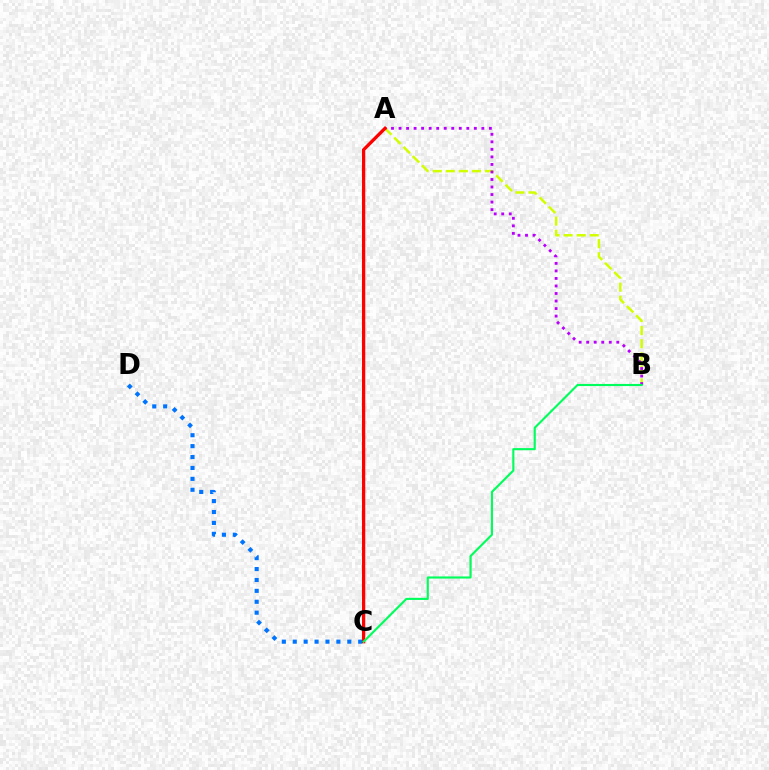{('A', 'B'): [{'color': '#d1ff00', 'line_style': 'dashed', 'thickness': 1.78}, {'color': '#b900ff', 'line_style': 'dotted', 'thickness': 2.05}], ('C', 'D'): [{'color': '#0074ff', 'line_style': 'dotted', 'thickness': 2.96}], ('A', 'C'): [{'color': '#ff0000', 'line_style': 'solid', 'thickness': 2.37}], ('B', 'C'): [{'color': '#00ff5c', 'line_style': 'solid', 'thickness': 1.53}]}